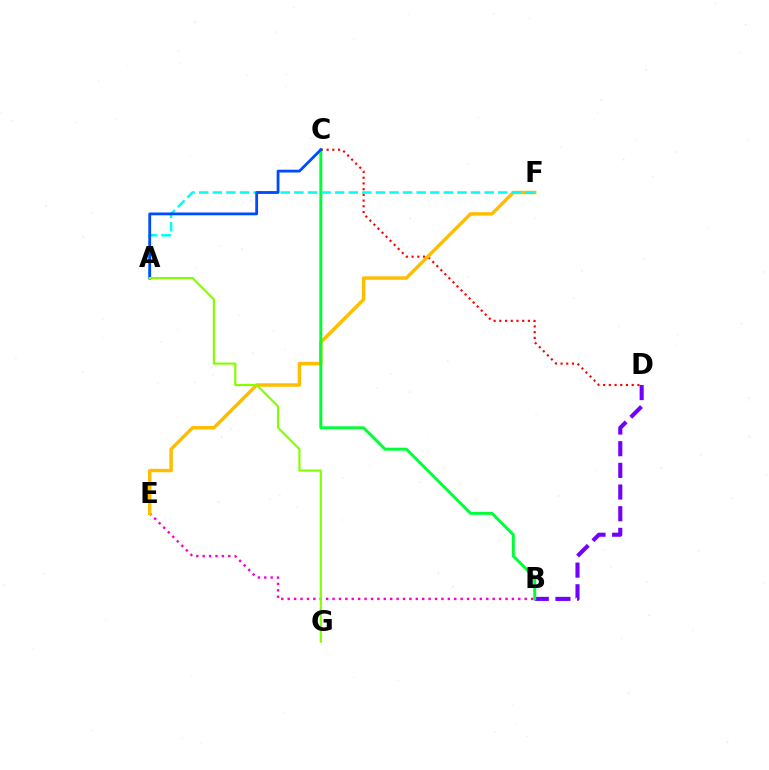{('B', 'E'): [{'color': '#ff00cf', 'line_style': 'dotted', 'thickness': 1.74}], ('B', 'D'): [{'color': '#7200ff', 'line_style': 'dashed', 'thickness': 2.94}], ('C', 'D'): [{'color': '#ff0000', 'line_style': 'dotted', 'thickness': 1.55}], ('E', 'F'): [{'color': '#ffbd00', 'line_style': 'solid', 'thickness': 2.49}], ('B', 'C'): [{'color': '#00ff39', 'line_style': 'solid', 'thickness': 2.13}], ('A', 'F'): [{'color': '#00fff6', 'line_style': 'dashed', 'thickness': 1.85}], ('A', 'C'): [{'color': '#004bff', 'line_style': 'solid', 'thickness': 2.02}], ('A', 'G'): [{'color': '#84ff00', 'line_style': 'solid', 'thickness': 1.56}]}